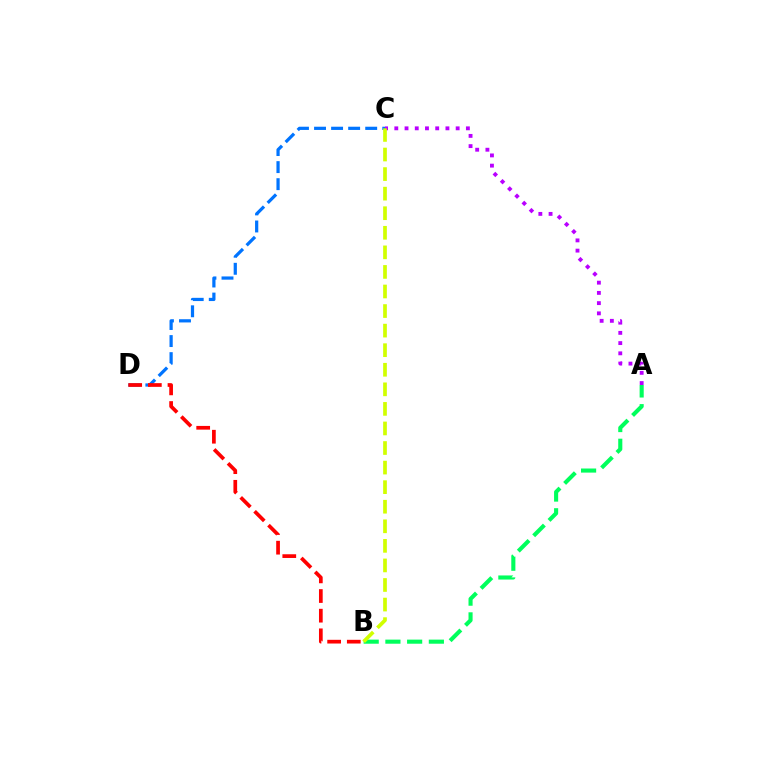{('C', 'D'): [{'color': '#0074ff', 'line_style': 'dashed', 'thickness': 2.32}], ('A', 'C'): [{'color': '#b900ff', 'line_style': 'dotted', 'thickness': 2.78}], ('A', 'B'): [{'color': '#00ff5c', 'line_style': 'dashed', 'thickness': 2.95}], ('B', 'D'): [{'color': '#ff0000', 'line_style': 'dashed', 'thickness': 2.67}], ('B', 'C'): [{'color': '#d1ff00', 'line_style': 'dashed', 'thickness': 2.66}]}